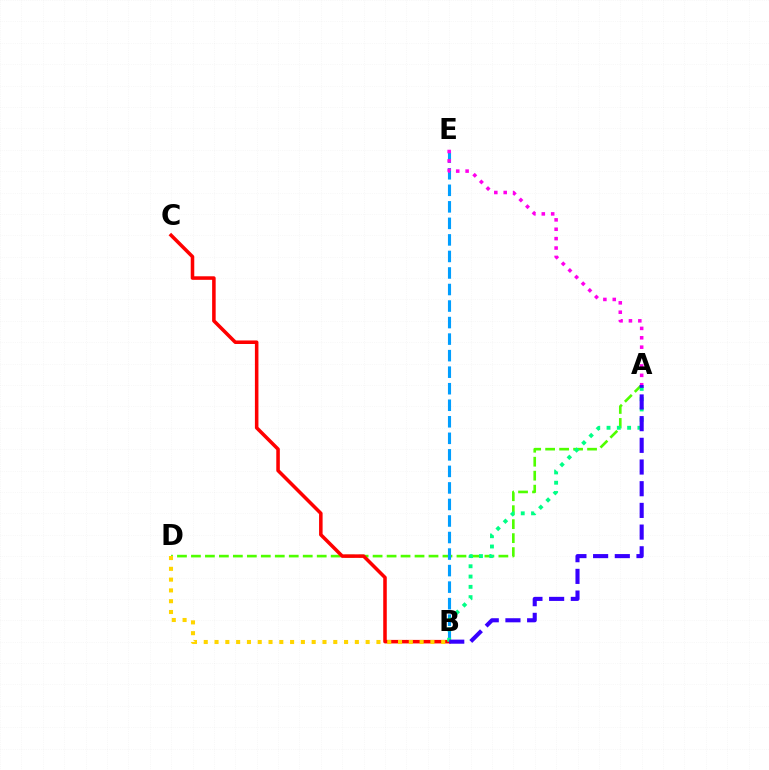{('A', 'D'): [{'color': '#4fff00', 'line_style': 'dashed', 'thickness': 1.9}], ('B', 'E'): [{'color': '#009eff', 'line_style': 'dashed', 'thickness': 2.25}], ('B', 'C'): [{'color': '#ff0000', 'line_style': 'solid', 'thickness': 2.55}], ('A', 'E'): [{'color': '#ff00ed', 'line_style': 'dotted', 'thickness': 2.55}], ('A', 'B'): [{'color': '#00ff86', 'line_style': 'dotted', 'thickness': 2.8}, {'color': '#3700ff', 'line_style': 'dashed', 'thickness': 2.95}], ('B', 'D'): [{'color': '#ffd500', 'line_style': 'dotted', 'thickness': 2.93}]}